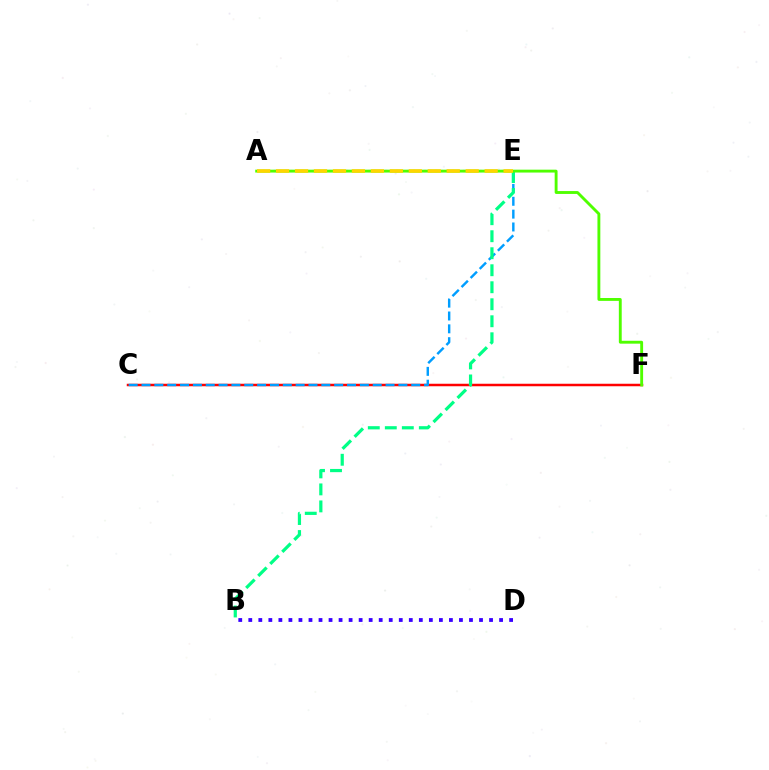{('C', 'F'): [{'color': '#ff0000', 'line_style': 'solid', 'thickness': 1.8}], ('C', 'E'): [{'color': '#009eff', 'line_style': 'dashed', 'thickness': 1.74}], ('A', 'E'): [{'color': '#ff00ed', 'line_style': 'dotted', 'thickness': 1.51}, {'color': '#ffd500', 'line_style': 'dashed', 'thickness': 2.58}], ('B', 'E'): [{'color': '#00ff86', 'line_style': 'dashed', 'thickness': 2.31}], ('B', 'D'): [{'color': '#3700ff', 'line_style': 'dotted', 'thickness': 2.73}], ('A', 'F'): [{'color': '#4fff00', 'line_style': 'solid', 'thickness': 2.07}]}